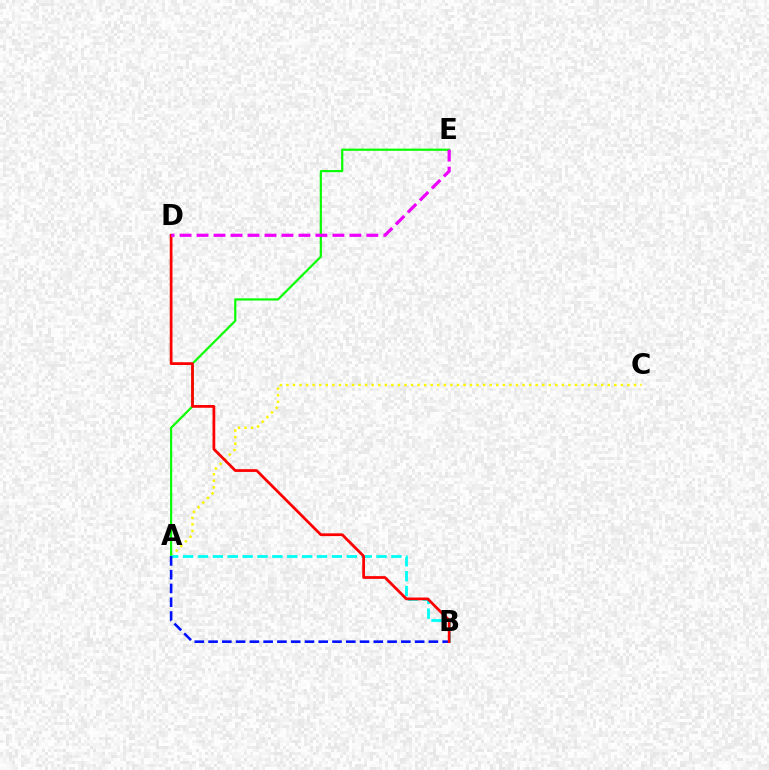{('A', 'C'): [{'color': '#fcf500', 'line_style': 'dotted', 'thickness': 1.78}], ('A', 'E'): [{'color': '#08ff00', 'line_style': 'solid', 'thickness': 1.57}], ('A', 'B'): [{'color': '#00fff6', 'line_style': 'dashed', 'thickness': 2.02}, {'color': '#0010ff', 'line_style': 'dashed', 'thickness': 1.87}], ('B', 'D'): [{'color': '#ff0000', 'line_style': 'solid', 'thickness': 1.98}], ('D', 'E'): [{'color': '#ee00ff', 'line_style': 'dashed', 'thickness': 2.31}]}